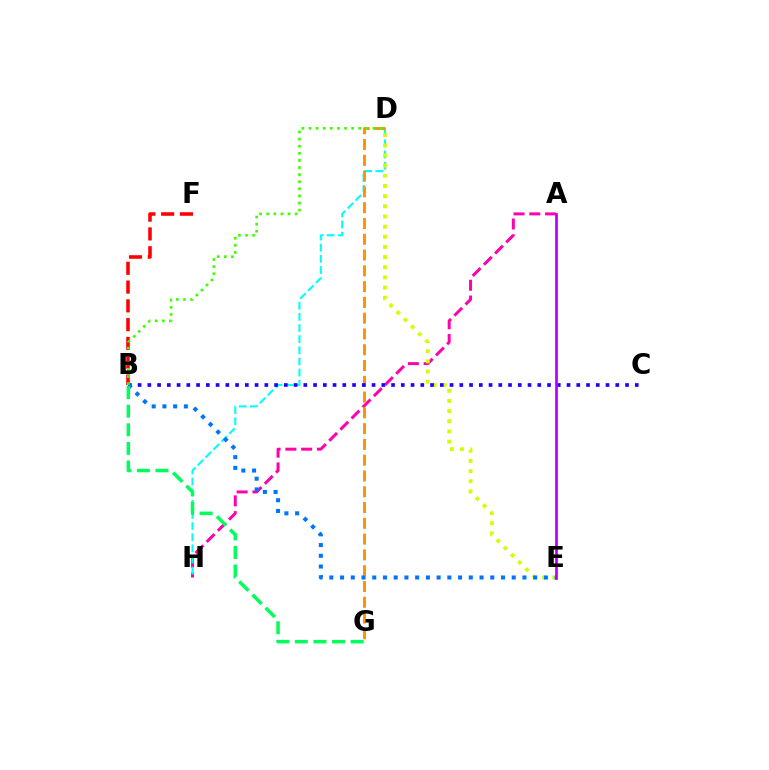{('A', 'H'): [{'color': '#ff00ac', 'line_style': 'dashed', 'thickness': 2.15}], ('D', 'H'): [{'color': '#00fff6', 'line_style': 'dashed', 'thickness': 1.51}], ('D', 'G'): [{'color': '#ff9400', 'line_style': 'dashed', 'thickness': 2.14}], ('D', 'E'): [{'color': '#d1ff00', 'line_style': 'dotted', 'thickness': 2.76}], ('B', 'C'): [{'color': '#2500ff', 'line_style': 'dotted', 'thickness': 2.65}], ('B', 'F'): [{'color': '#ff0000', 'line_style': 'dashed', 'thickness': 2.55}], ('B', 'E'): [{'color': '#0074ff', 'line_style': 'dotted', 'thickness': 2.92}], ('B', 'D'): [{'color': '#3dff00', 'line_style': 'dotted', 'thickness': 1.93}], ('B', 'G'): [{'color': '#00ff5c', 'line_style': 'dashed', 'thickness': 2.53}], ('A', 'E'): [{'color': '#b900ff', 'line_style': 'solid', 'thickness': 1.96}]}